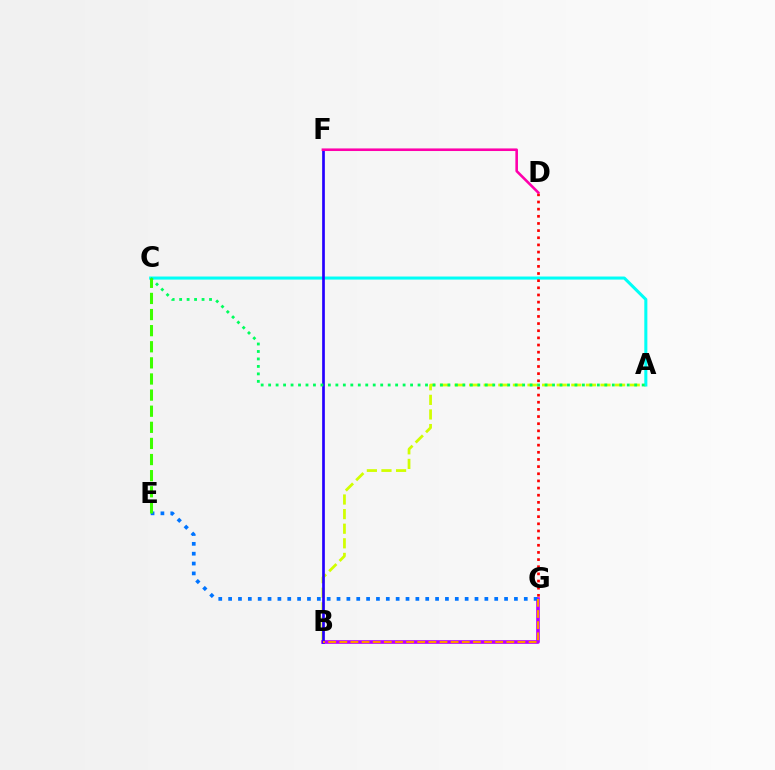{('A', 'B'): [{'color': '#d1ff00', 'line_style': 'dashed', 'thickness': 1.98}], ('A', 'C'): [{'color': '#00fff6', 'line_style': 'solid', 'thickness': 2.2}, {'color': '#00ff5c', 'line_style': 'dotted', 'thickness': 2.03}], ('B', 'G'): [{'color': '#b900ff', 'line_style': 'solid', 'thickness': 2.65}, {'color': '#ff9400', 'line_style': 'dashed', 'thickness': 1.51}], ('E', 'G'): [{'color': '#0074ff', 'line_style': 'dotted', 'thickness': 2.68}], ('D', 'G'): [{'color': '#ff0000', 'line_style': 'dotted', 'thickness': 1.94}], ('B', 'F'): [{'color': '#2500ff', 'line_style': 'solid', 'thickness': 1.94}], ('D', 'F'): [{'color': '#ff00ac', 'line_style': 'solid', 'thickness': 1.87}], ('C', 'E'): [{'color': '#3dff00', 'line_style': 'dashed', 'thickness': 2.19}]}